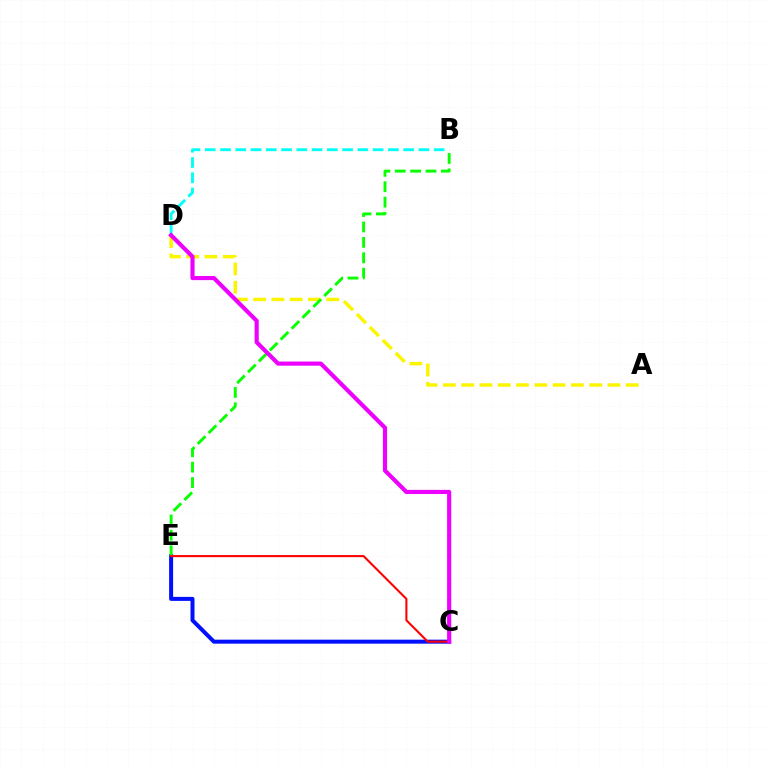{('B', 'D'): [{'color': '#00fff6', 'line_style': 'dashed', 'thickness': 2.07}], ('A', 'D'): [{'color': '#fcf500', 'line_style': 'dashed', 'thickness': 2.48}], ('C', 'E'): [{'color': '#0010ff', 'line_style': 'solid', 'thickness': 2.88}, {'color': '#ff0000', 'line_style': 'solid', 'thickness': 1.51}], ('B', 'E'): [{'color': '#08ff00', 'line_style': 'dashed', 'thickness': 2.09}], ('C', 'D'): [{'color': '#ee00ff', 'line_style': 'solid', 'thickness': 2.98}]}